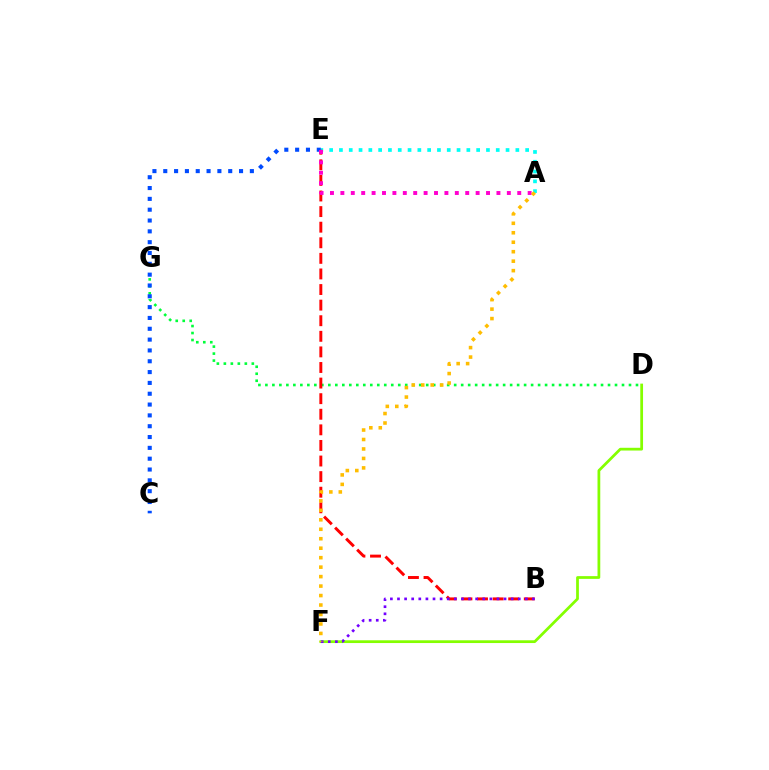{('D', 'G'): [{'color': '#00ff39', 'line_style': 'dotted', 'thickness': 1.9}], ('A', 'E'): [{'color': '#00fff6', 'line_style': 'dotted', 'thickness': 2.66}, {'color': '#ff00cf', 'line_style': 'dotted', 'thickness': 2.83}], ('B', 'E'): [{'color': '#ff0000', 'line_style': 'dashed', 'thickness': 2.12}], ('C', 'E'): [{'color': '#004bff', 'line_style': 'dotted', 'thickness': 2.94}], ('D', 'F'): [{'color': '#84ff00', 'line_style': 'solid', 'thickness': 1.98}], ('B', 'F'): [{'color': '#7200ff', 'line_style': 'dotted', 'thickness': 1.93}], ('A', 'F'): [{'color': '#ffbd00', 'line_style': 'dotted', 'thickness': 2.57}]}